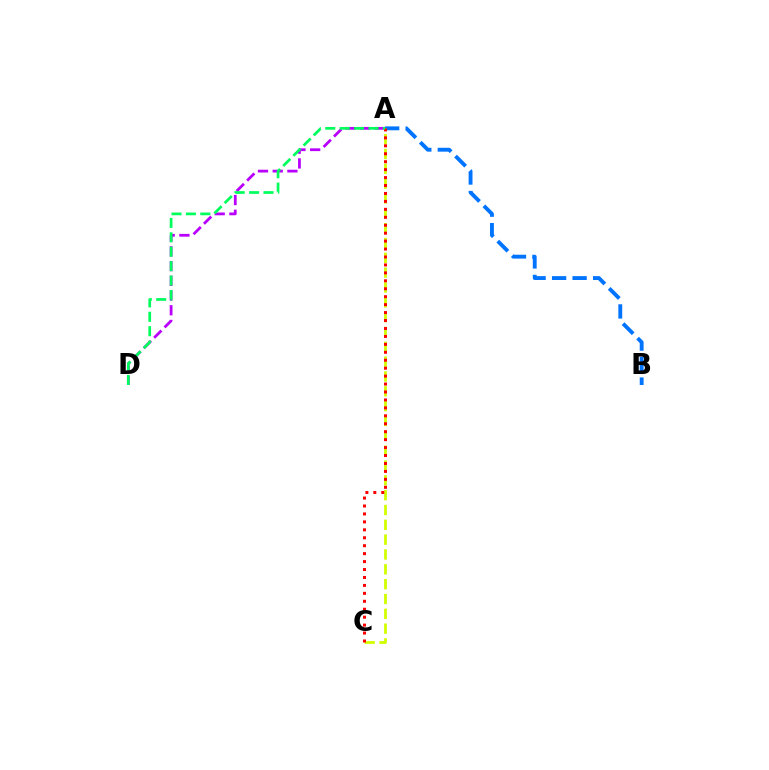{('A', 'B'): [{'color': '#0074ff', 'line_style': 'dashed', 'thickness': 2.79}], ('A', 'D'): [{'color': '#b900ff', 'line_style': 'dashed', 'thickness': 2.0}, {'color': '#00ff5c', 'line_style': 'dashed', 'thickness': 1.96}], ('A', 'C'): [{'color': '#d1ff00', 'line_style': 'dashed', 'thickness': 2.02}, {'color': '#ff0000', 'line_style': 'dotted', 'thickness': 2.16}]}